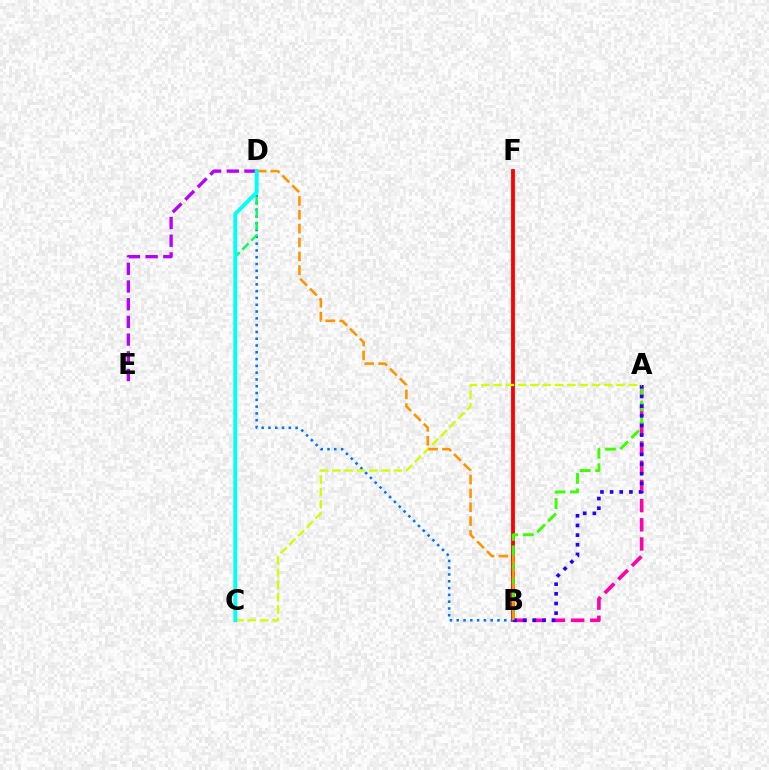{('B', 'F'): [{'color': '#ff0000', 'line_style': 'solid', 'thickness': 2.75}], ('A', 'B'): [{'color': '#ff00ac', 'line_style': 'dashed', 'thickness': 2.61}, {'color': '#3dff00', 'line_style': 'dashed', 'thickness': 2.11}, {'color': '#2500ff', 'line_style': 'dotted', 'thickness': 2.62}], ('B', 'D'): [{'color': '#0074ff', 'line_style': 'dotted', 'thickness': 1.85}, {'color': '#ff9400', 'line_style': 'dashed', 'thickness': 1.88}], ('C', 'D'): [{'color': '#00ff5c', 'line_style': 'dashed', 'thickness': 1.71}, {'color': '#00fff6', 'line_style': 'solid', 'thickness': 2.8}], ('D', 'E'): [{'color': '#b900ff', 'line_style': 'dashed', 'thickness': 2.41}], ('A', 'C'): [{'color': '#d1ff00', 'line_style': 'dashed', 'thickness': 1.67}]}